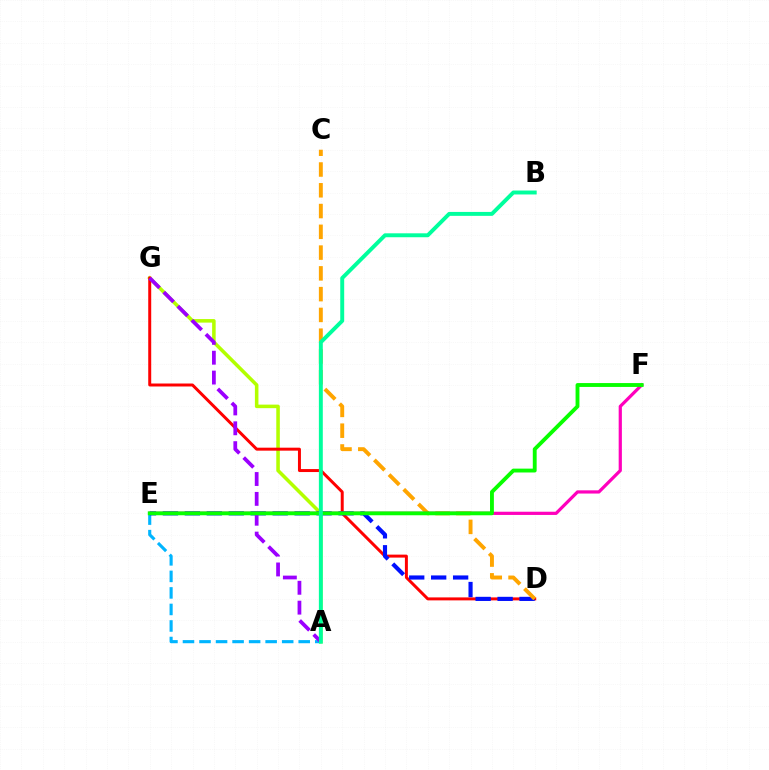{('A', 'G'): [{'color': '#b3ff00', 'line_style': 'solid', 'thickness': 2.55}, {'color': '#9b00ff', 'line_style': 'dashed', 'thickness': 2.7}], ('A', 'E'): [{'color': '#00b5ff', 'line_style': 'dashed', 'thickness': 2.25}], ('D', 'G'): [{'color': '#ff0000', 'line_style': 'solid', 'thickness': 2.14}], ('D', 'E'): [{'color': '#0010ff', 'line_style': 'dashed', 'thickness': 2.98}], ('C', 'D'): [{'color': '#ffa500', 'line_style': 'dashed', 'thickness': 2.82}], ('E', 'F'): [{'color': '#ff00bd', 'line_style': 'solid', 'thickness': 2.31}, {'color': '#08ff00', 'line_style': 'solid', 'thickness': 2.78}], ('A', 'B'): [{'color': '#00ff9d', 'line_style': 'solid', 'thickness': 2.83}]}